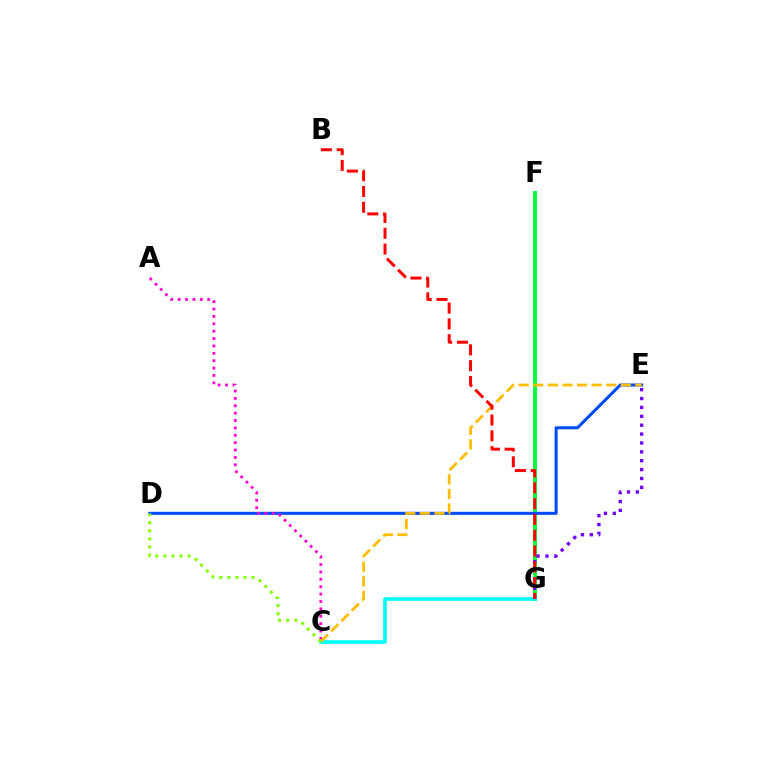{('F', 'G'): [{'color': '#00ff39', 'line_style': 'solid', 'thickness': 2.8}], ('C', 'G'): [{'color': '#00fff6', 'line_style': 'solid', 'thickness': 2.59}], ('D', 'E'): [{'color': '#004bff', 'line_style': 'solid', 'thickness': 2.19}], ('A', 'C'): [{'color': '#ff00cf', 'line_style': 'dotted', 'thickness': 2.01}], ('C', 'E'): [{'color': '#ffbd00', 'line_style': 'dashed', 'thickness': 1.98}], ('C', 'D'): [{'color': '#84ff00', 'line_style': 'dotted', 'thickness': 2.2}], ('E', 'G'): [{'color': '#7200ff', 'line_style': 'dotted', 'thickness': 2.41}], ('B', 'G'): [{'color': '#ff0000', 'line_style': 'dashed', 'thickness': 2.15}]}